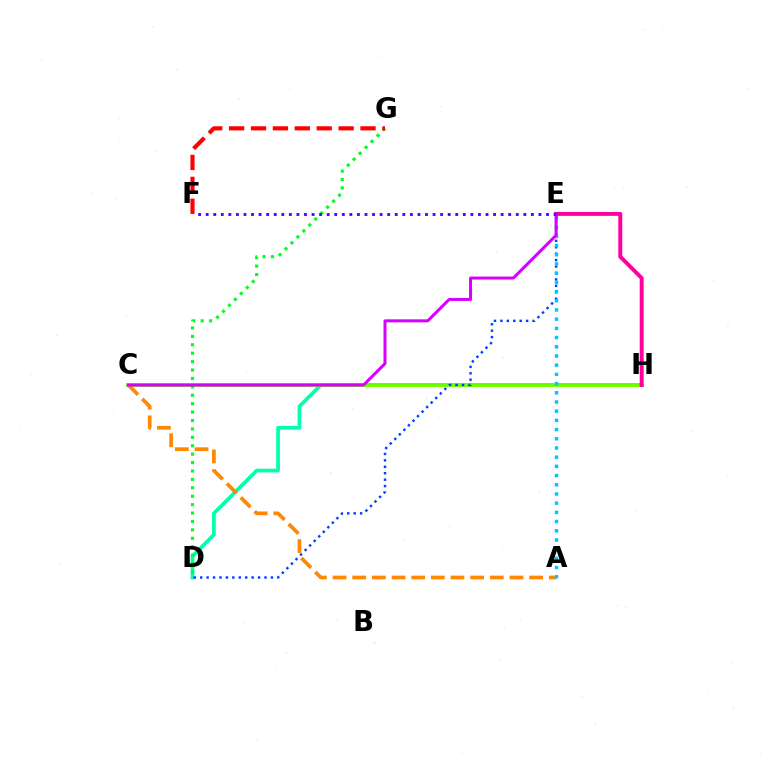{('D', 'H'): [{'color': '#00ffaf', 'line_style': 'solid', 'thickness': 2.66}], ('C', 'H'): [{'color': '#eeff00', 'line_style': 'solid', 'thickness': 2.18}, {'color': '#66ff00', 'line_style': 'solid', 'thickness': 2.63}], ('D', 'E'): [{'color': '#003fff', 'line_style': 'dotted', 'thickness': 1.75}], ('D', 'G'): [{'color': '#00ff27', 'line_style': 'dotted', 'thickness': 2.29}], ('F', 'G'): [{'color': '#ff0000', 'line_style': 'dashed', 'thickness': 2.98}], ('E', 'H'): [{'color': '#ff00a0', 'line_style': 'solid', 'thickness': 2.84}], ('A', 'C'): [{'color': '#ff8800', 'line_style': 'dashed', 'thickness': 2.67}], ('A', 'E'): [{'color': '#00c7ff', 'line_style': 'dotted', 'thickness': 2.5}], ('C', 'E'): [{'color': '#d600ff', 'line_style': 'solid', 'thickness': 2.17}], ('E', 'F'): [{'color': '#4f00ff', 'line_style': 'dotted', 'thickness': 2.05}]}